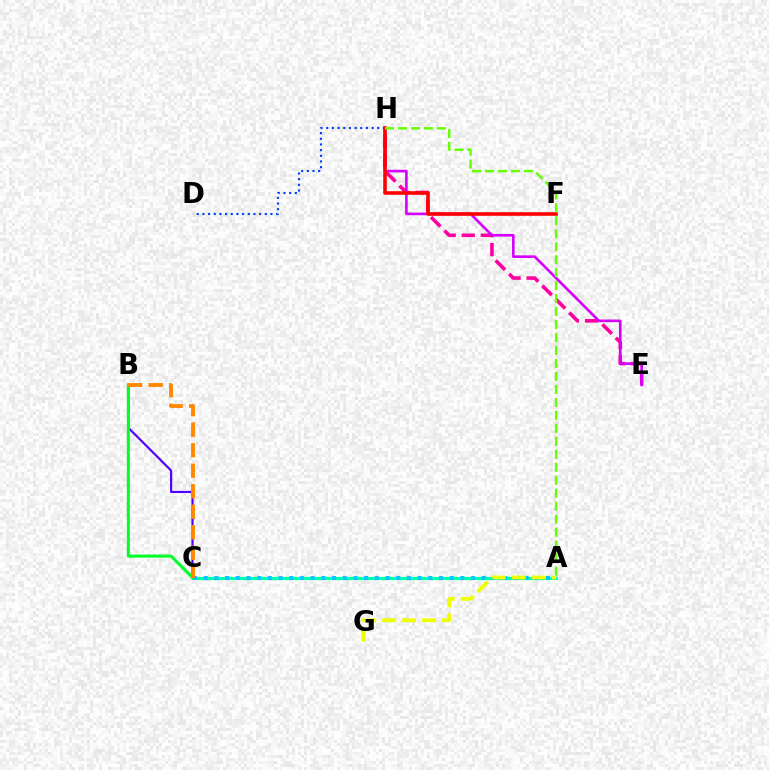{('B', 'C'): [{'color': '#4f00ff', 'line_style': 'solid', 'thickness': 1.56}, {'color': '#00ff27', 'line_style': 'solid', 'thickness': 2.2}, {'color': '#ff8800', 'line_style': 'dashed', 'thickness': 2.79}], ('E', 'H'): [{'color': '#ff00a0', 'line_style': 'dashed', 'thickness': 2.59}, {'color': '#d600ff', 'line_style': 'solid', 'thickness': 1.9}], ('A', 'C'): [{'color': '#00ffaf', 'line_style': 'solid', 'thickness': 2.28}, {'color': '#00c7ff', 'line_style': 'dotted', 'thickness': 2.91}], ('D', 'H'): [{'color': '#003fff', 'line_style': 'dotted', 'thickness': 1.54}], ('A', 'G'): [{'color': '#eeff00', 'line_style': 'dashed', 'thickness': 2.71}], ('F', 'H'): [{'color': '#ff0000', 'line_style': 'solid', 'thickness': 2.58}], ('A', 'H'): [{'color': '#66ff00', 'line_style': 'dashed', 'thickness': 1.76}]}